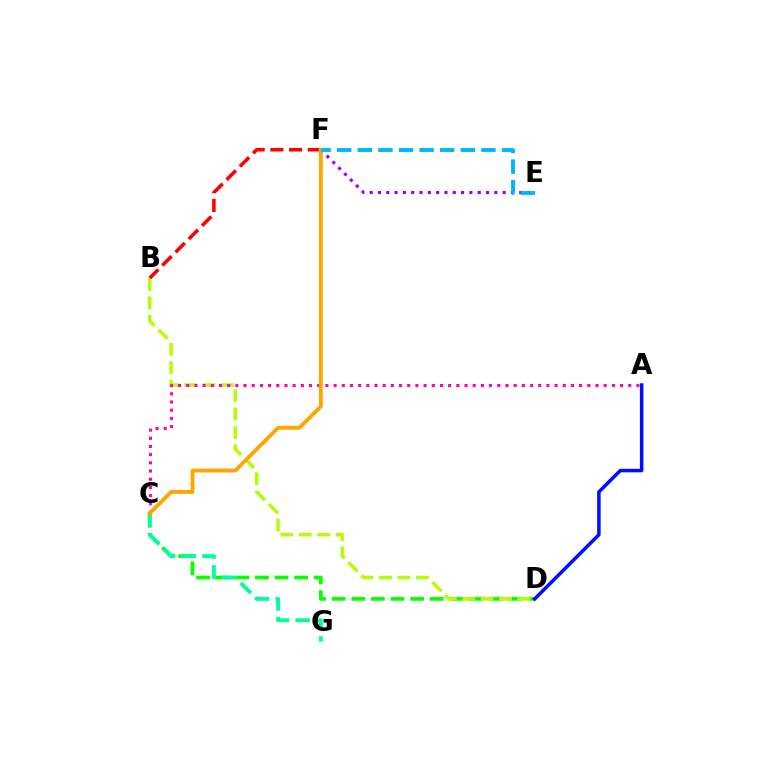{('C', 'D'): [{'color': '#08ff00', 'line_style': 'dashed', 'thickness': 2.67}], ('E', 'F'): [{'color': '#9b00ff', 'line_style': 'dotted', 'thickness': 2.26}, {'color': '#00b5ff', 'line_style': 'dashed', 'thickness': 2.8}], ('C', 'G'): [{'color': '#00ff9d', 'line_style': 'dashed', 'thickness': 2.81}], ('B', 'D'): [{'color': '#b3ff00', 'line_style': 'dashed', 'thickness': 2.5}], ('A', 'D'): [{'color': '#0010ff', 'line_style': 'solid', 'thickness': 2.54}], ('B', 'F'): [{'color': '#ff0000', 'line_style': 'dashed', 'thickness': 2.54}], ('A', 'C'): [{'color': '#ff00bd', 'line_style': 'dotted', 'thickness': 2.22}], ('C', 'F'): [{'color': '#ffa500', 'line_style': 'solid', 'thickness': 2.76}]}